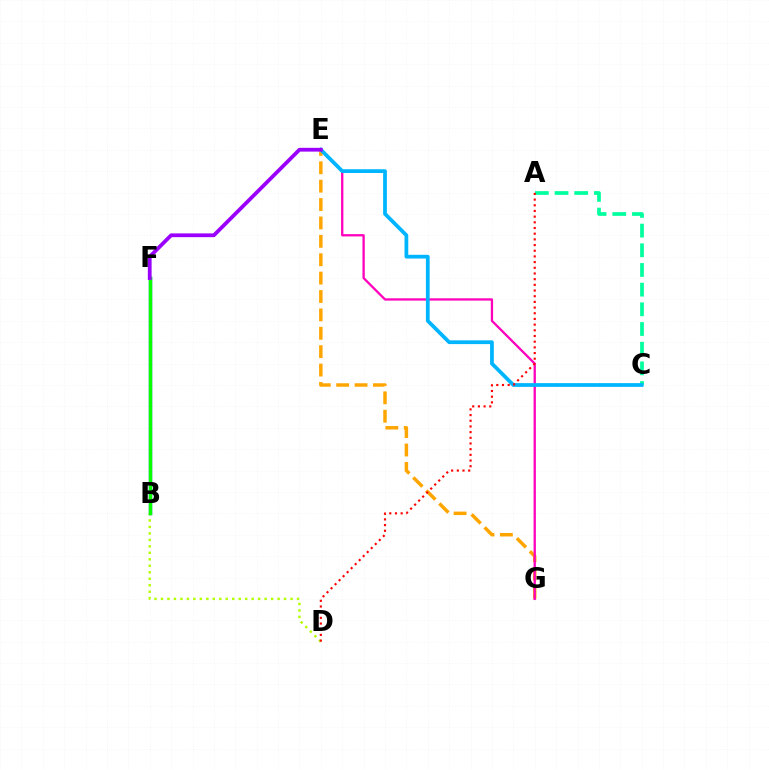{('B', 'F'): [{'color': '#0010ff', 'line_style': 'solid', 'thickness': 2.38}, {'color': '#08ff00', 'line_style': 'solid', 'thickness': 2.48}], ('A', 'C'): [{'color': '#00ff9d', 'line_style': 'dashed', 'thickness': 2.67}], ('B', 'D'): [{'color': '#b3ff00', 'line_style': 'dotted', 'thickness': 1.76}], ('E', 'G'): [{'color': '#ffa500', 'line_style': 'dashed', 'thickness': 2.5}, {'color': '#ff00bd', 'line_style': 'solid', 'thickness': 1.65}], ('C', 'E'): [{'color': '#00b5ff', 'line_style': 'solid', 'thickness': 2.7}], ('A', 'D'): [{'color': '#ff0000', 'line_style': 'dotted', 'thickness': 1.54}], ('E', 'F'): [{'color': '#9b00ff', 'line_style': 'solid', 'thickness': 2.72}]}